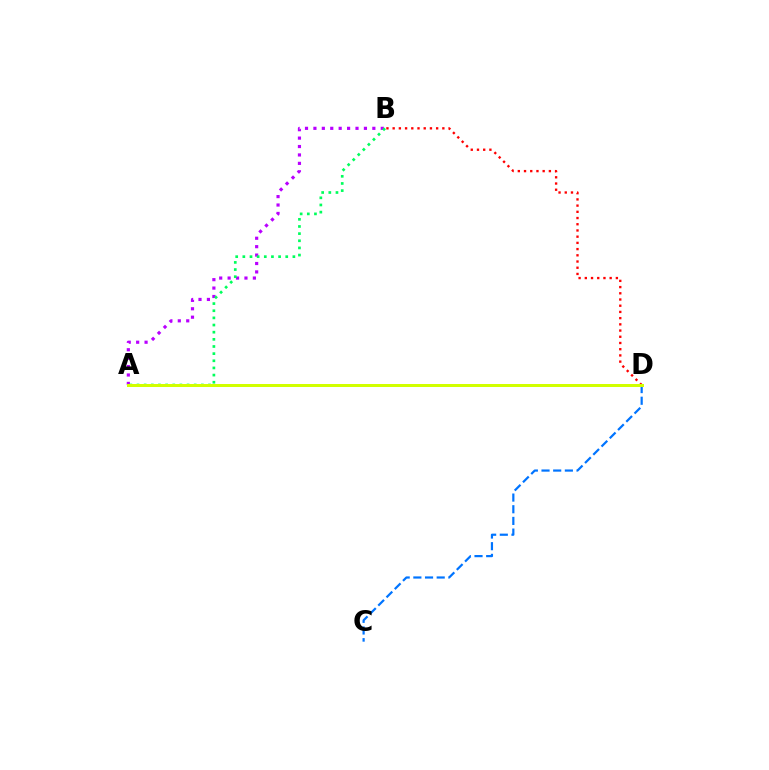{('C', 'D'): [{'color': '#0074ff', 'line_style': 'dashed', 'thickness': 1.59}], ('A', 'B'): [{'color': '#b900ff', 'line_style': 'dotted', 'thickness': 2.29}, {'color': '#00ff5c', 'line_style': 'dotted', 'thickness': 1.94}], ('B', 'D'): [{'color': '#ff0000', 'line_style': 'dotted', 'thickness': 1.69}], ('A', 'D'): [{'color': '#d1ff00', 'line_style': 'solid', 'thickness': 2.15}]}